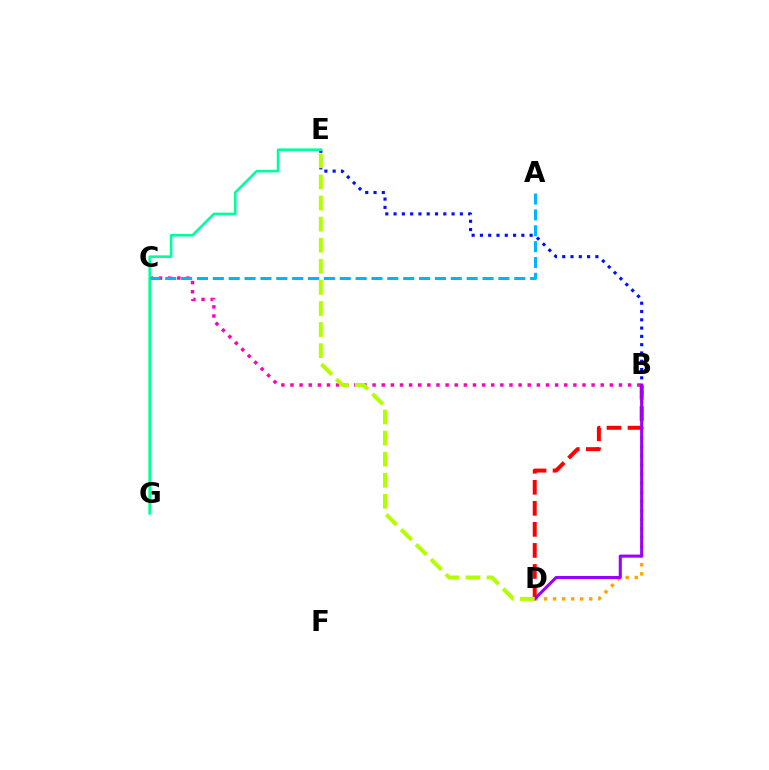{('B', 'D'): [{'color': '#ffa500', 'line_style': 'dotted', 'thickness': 2.46}, {'color': '#ff0000', 'line_style': 'dashed', 'thickness': 2.86}, {'color': '#9b00ff', 'line_style': 'solid', 'thickness': 2.21}], ('B', 'C'): [{'color': '#ff00bd', 'line_style': 'dotted', 'thickness': 2.48}], ('B', 'E'): [{'color': '#0010ff', 'line_style': 'dotted', 'thickness': 2.25}], ('C', 'G'): [{'color': '#08ff00', 'line_style': 'solid', 'thickness': 1.61}], ('E', 'G'): [{'color': '#00ff9d', 'line_style': 'solid', 'thickness': 1.87}], ('D', 'E'): [{'color': '#b3ff00', 'line_style': 'dashed', 'thickness': 2.86}], ('A', 'C'): [{'color': '#00b5ff', 'line_style': 'dashed', 'thickness': 2.16}]}